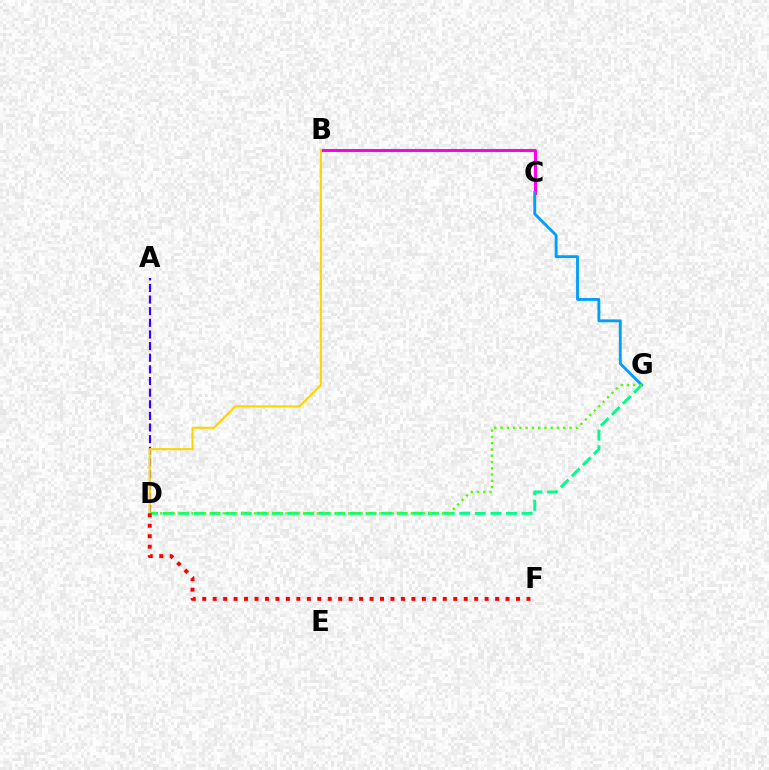{('A', 'D'): [{'color': '#3700ff', 'line_style': 'dashed', 'thickness': 1.58}], ('B', 'C'): [{'color': '#ff00ed', 'line_style': 'solid', 'thickness': 2.17}], ('C', 'G'): [{'color': '#009eff', 'line_style': 'solid', 'thickness': 2.05}], ('D', 'G'): [{'color': '#00ff86', 'line_style': 'dashed', 'thickness': 2.12}, {'color': '#4fff00', 'line_style': 'dotted', 'thickness': 1.7}], ('B', 'D'): [{'color': '#ffd500', 'line_style': 'solid', 'thickness': 1.52}], ('D', 'F'): [{'color': '#ff0000', 'line_style': 'dotted', 'thickness': 2.84}]}